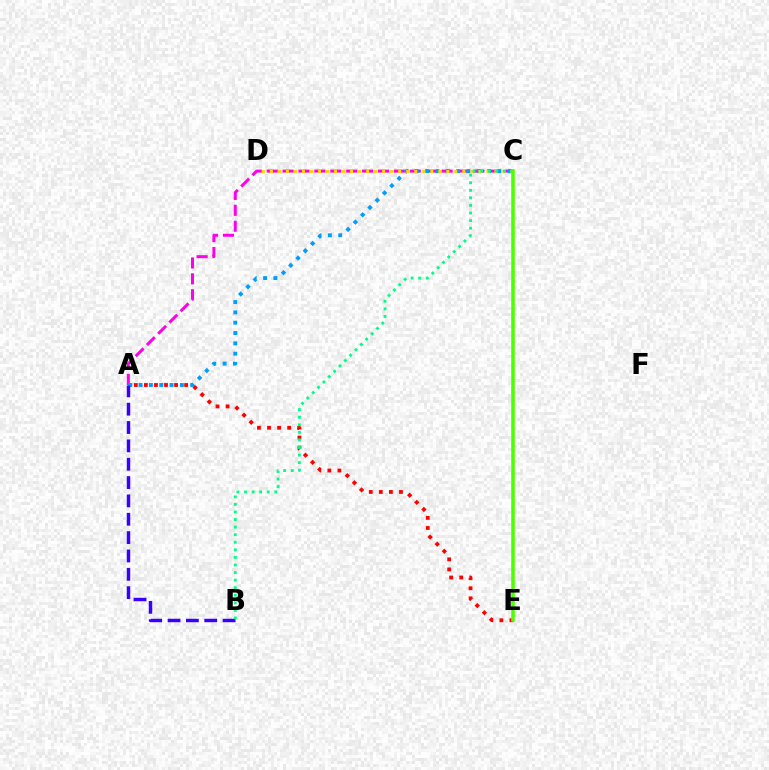{('A', 'C'): [{'color': '#ff00ed', 'line_style': 'dashed', 'thickness': 2.16}, {'color': '#009eff', 'line_style': 'dotted', 'thickness': 2.8}], ('A', 'B'): [{'color': '#3700ff', 'line_style': 'dashed', 'thickness': 2.49}], ('A', 'E'): [{'color': '#ff0000', 'line_style': 'dotted', 'thickness': 2.73}], ('C', 'D'): [{'color': '#ffd500', 'line_style': 'dotted', 'thickness': 2.18}], ('B', 'C'): [{'color': '#00ff86', 'line_style': 'dotted', 'thickness': 2.06}], ('C', 'E'): [{'color': '#4fff00', 'line_style': 'solid', 'thickness': 2.55}]}